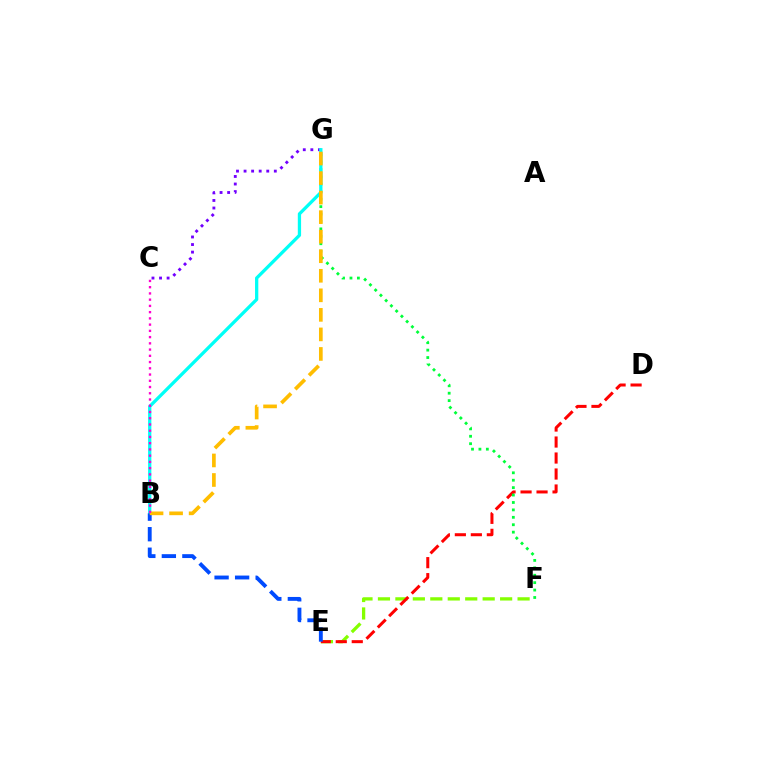{('E', 'F'): [{'color': '#84ff00', 'line_style': 'dashed', 'thickness': 2.37}], ('D', 'E'): [{'color': '#ff0000', 'line_style': 'dashed', 'thickness': 2.17}], ('F', 'G'): [{'color': '#00ff39', 'line_style': 'dotted', 'thickness': 2.02}], ('C', 'G'): [{'color': '#7200ff', 'line_style': 'dotted', 'thickness': 2.06}], ('B', 'G'): [{'color': '#00fff6', 'line_style': 'solid', 'thickness': 2.36}, {'color': '#ffbd00', 'line_style': 'dashed', 'thickness': 2.65}], ('B', 'E'): [{'color': '#004bff', 'line_style': 'dashed', 'thickness': 2.79}], ('B', 'C'): [{'color': '#ff00cf', 'line_style': 'dotted', 'thickness': 1.7}]}